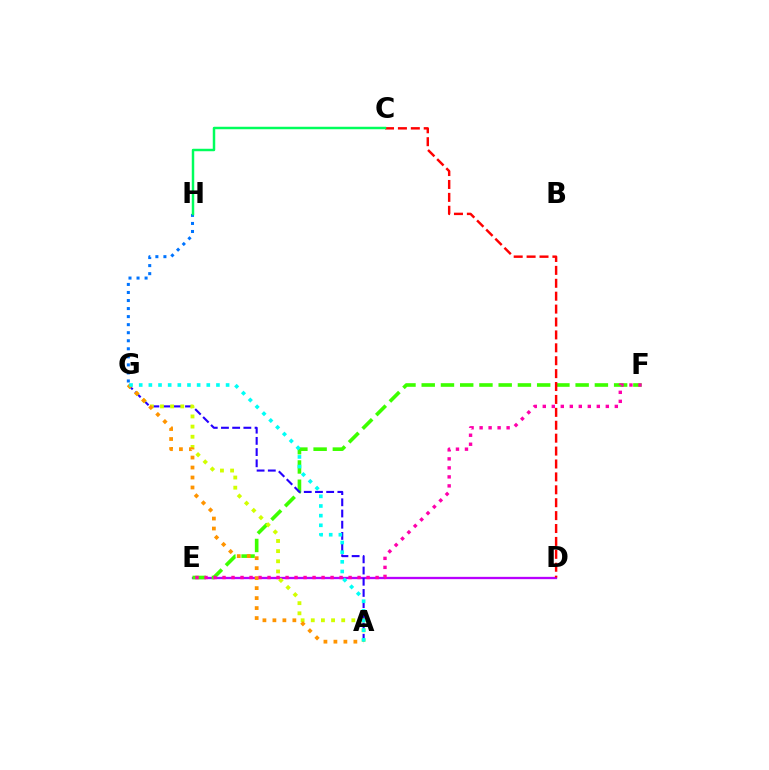{('D', 'E'): [{'color': '#b900ff', 'line_style': 'solid', 'thickness': 1.66}], ('E', 'F'): [{'color': '#3dff00', 'line_style': 'dashed', 'thickness': 2.61}, {'color': '#ff00ac', 'line_style': 'dotted', 'thickness': 2.45}], ('A', 'G'): [{'color': '#2500ff', 'line_style': 'dashed', 'thickness': 1.52}, {'color': '#d1ff00', 'line_style': 'dotted', 'thickness': 2.76}, {'color': '#ff9400', 'line_style': 'dotted', 'thickness': 2.71}, {'color': '#00fff6', 'line_style': 'dotted', 'thickness': 2.62}], ('G', 'H'): [{'color': '#0074ff', 'line_style': 'dotted', 'thickness': 2.19}], ('C', 'D'): [{'color': '#ff0000', 'line_style': 'dashed', 'thickness': 1.75}], ('C', 'H'): [{'color': '#00ff5c', 'line_style': 'solid', 'thickness': 1.78}]}